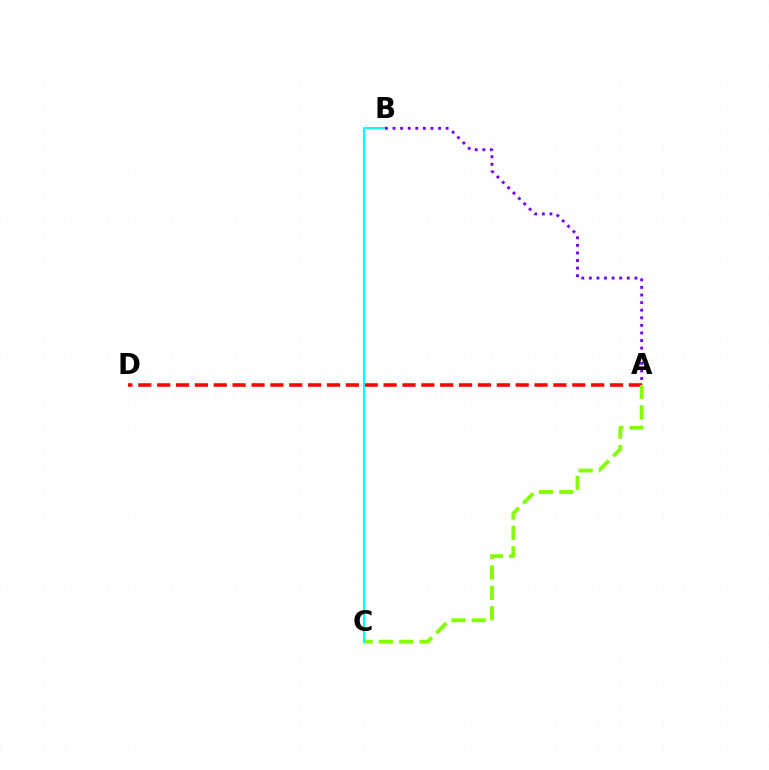{('A', 'D'): [{'color': '#ff0000', 'line_style': 'dashed', 'thickness': 2.56}], ('A', 'C'): [{'color': '#84ff00', 'line_style': 'dashed', 'thickness': 2.76}], ('B', 'C'): [{'color': '#00fff6', 'line_style': 'solid', 'thickness': 1.56}], ('A', 'B'): [{'color': '#7200ff', 'line_style': 'dotted', 'thickness': 2.06}]}